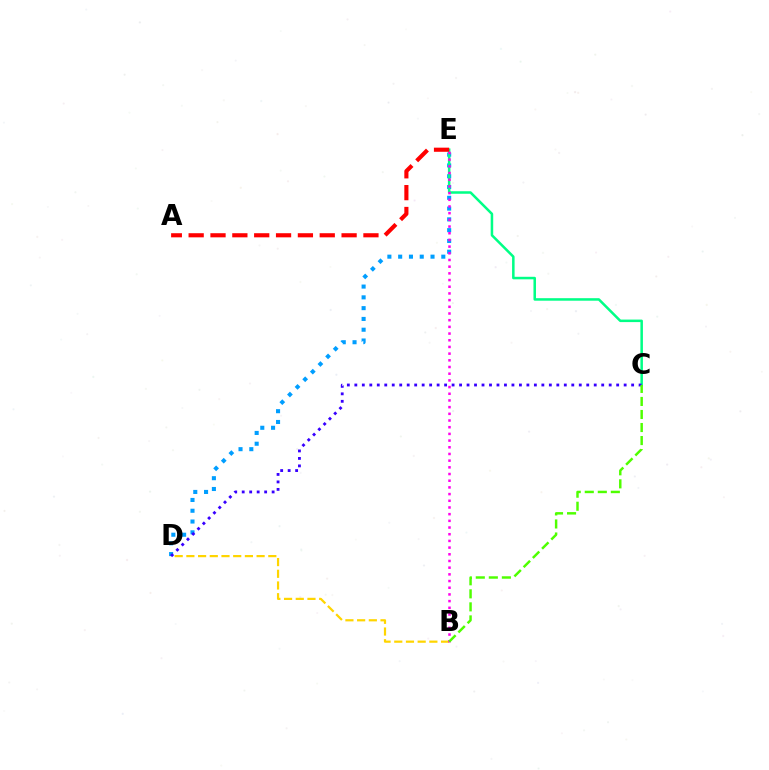{('D', 'E'): [{'color': '#009eff', 'line_style': 'dotted', 'thickness': 2.93}], ('C', 'E'): [{'color': '#00ff86', 'line_style': 'solid', 'thickness': 1.82}], ('A', 'E'): [{'color': '#ff0000', 'line_style': 'dashed', 'thickness': 2.97}], ('B', 'D'): [{'color': '#ffd500', 'line_style': 'dashed', 'thickness': 1.59}], ('C', 'D'): [{'color': '#3700ff', 'line_style': 'dotted', 'thickness': 2.03}], ('B', 'E'): [{'color': '#ff00ed', 'line_style': 'dotted', 'thickness': 1.82}], ('B', 'C'): [{'color': '#4fff00', 'line_style': 'dashed', 'thickness': 1.77}]}